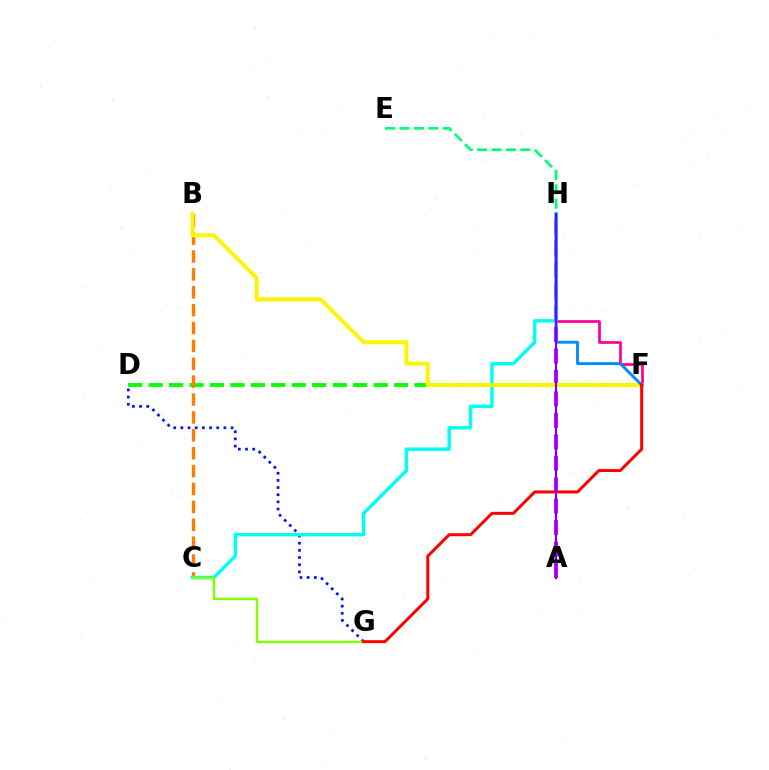{('D', 'F'): [{'color': '#08ff00', 'line_style': 'dashed', 'thickness': 2.78}], ('F', 'H'): [{'color': '#ff0094', 'line_style': 'solid', 'thickness': 1.96}, {'color': '#008cff', 'line_style': 'solid', 'thickness': 2.08}], ('D', 'G'): [{'color': '#0010ff', 'line_style': 'dotted', 'thickness': 1.95}], ('B', 'C'): [{'color': '#ff7c00', 'line_style': 'dashed', 'thickness': 2.43}], ('A', 'H'): [{'color': '#ee00ff', 'line_style': 'dashed', 'thickness': 2.91}, {'color': '#7200ff', 'line_style': 'solid', 'thickness': 1.5}], ('C', 'H'): [{'color': '#00fff6', 'line_style': 'solid', 'thickness': 2.47}], ('C', 'G'): [{'color': '#84ff00', 'line_style': 'solid', 'thickness': 1.76}], ('B', 'F'): [{'color': '#fcf500', 'line_style': 'solid', 'thickness': 2.84}], ('F', 'G'): [{'color': '#ff0000', 'line_style': 'solid', 'thickness': 2.16}], ('E', 'H'): [{'color': '#00ff74', 'line_style': 'dashed', 'thickness': 1.96}]}